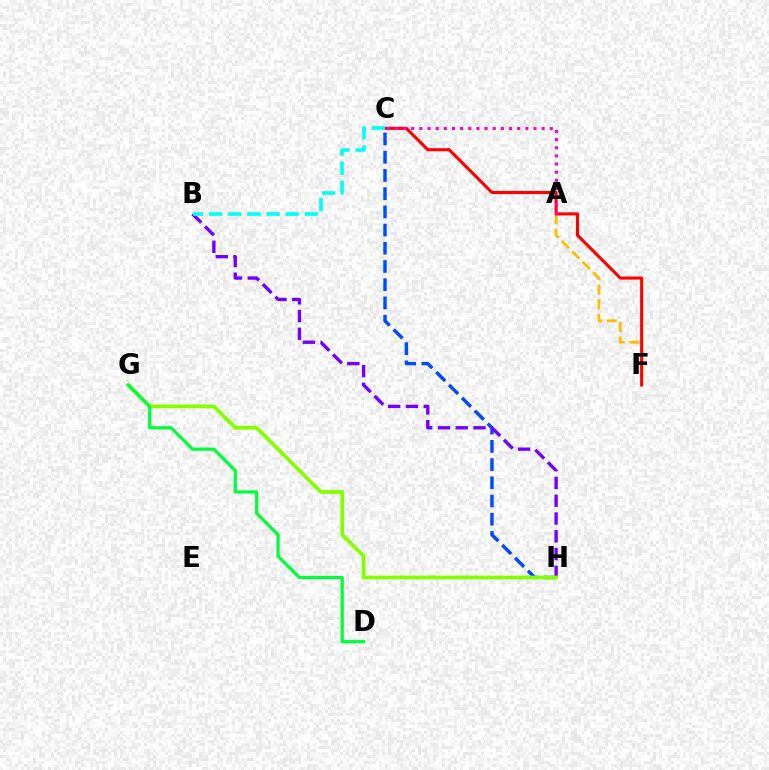{('C', 'H'): [{'color': '#004bff', 'line_style': 'dashed', 'thickness': 2.47}], ('B', 'H'): [{'color': '#7200ff', 'line_style': 'dashed', 'thickness': 2.42}], ('A', 'F'): [{'color': '#ffbd00', 'line_style': 'dashed', 'thickness': 2.0}], ('C', 'F'): [{'color': '#ff0000', 'line_style': 'solid', 'thickness': 2.22}], ('G', 'H'): [{'color': '#84ff00', 'line_style': 'solid', 'thickness': 2.69}], ('B', 'C'): [{'color': '#00fff6', 'line_style': 'dashed', 'thickness': 2.6}], ('D', 'G'): [{'color': '#00ff39', 'line_style': 'solid', 'thickness': 2.31}], ('A', 'C'): [{'color': '#ff00cf', 'line_style': 'dotted', 'thickness': 2.22}]}